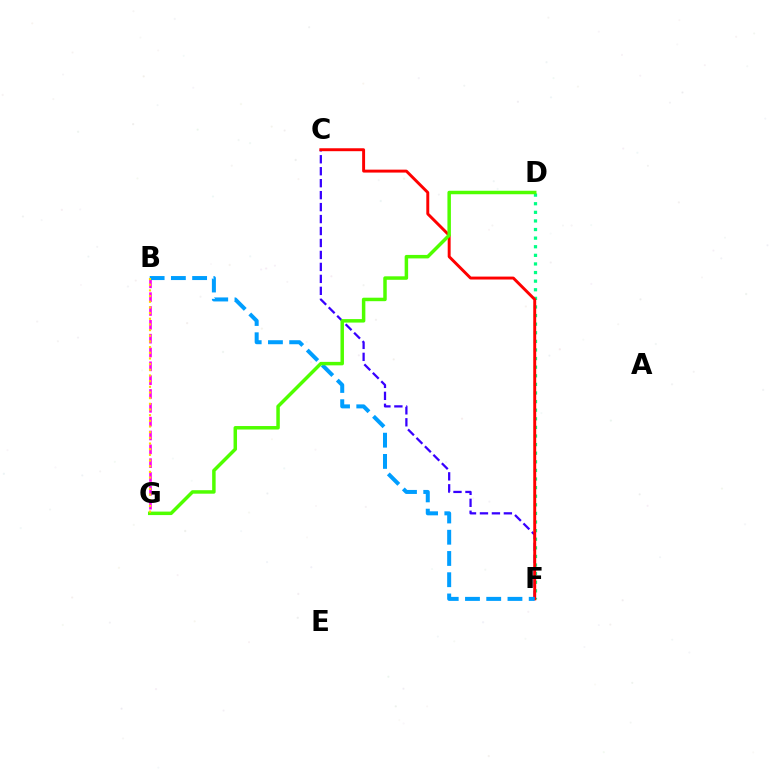{('D', 'F'): [{'color': '#00ff86', 'line_style': 'dotted', 'thickness': 2.34}], ('C', 'F'): [{'color': '#3700ff', 'line_style': 'dashed', 'thickness': 1.62}, {'color': '#ff0000', 'line_style': 'solid', 'thickness': 2.11}], ('B', 'G'): [{'color': '#ff00ed', 'line_style': 'dashed', 'thickness': 1.88}, {'color': '#ffd500', 'line_style': 'dotted', 'thickness': 1.54}], ('B', 'F'): [{'color': '#009eff', 'line_style': 'dashed', 'thickness': 2.89}], ('D', 'G'): [{'color': '#4fff00', 'line_style': 'solid', 'thickness': 2.51}]}